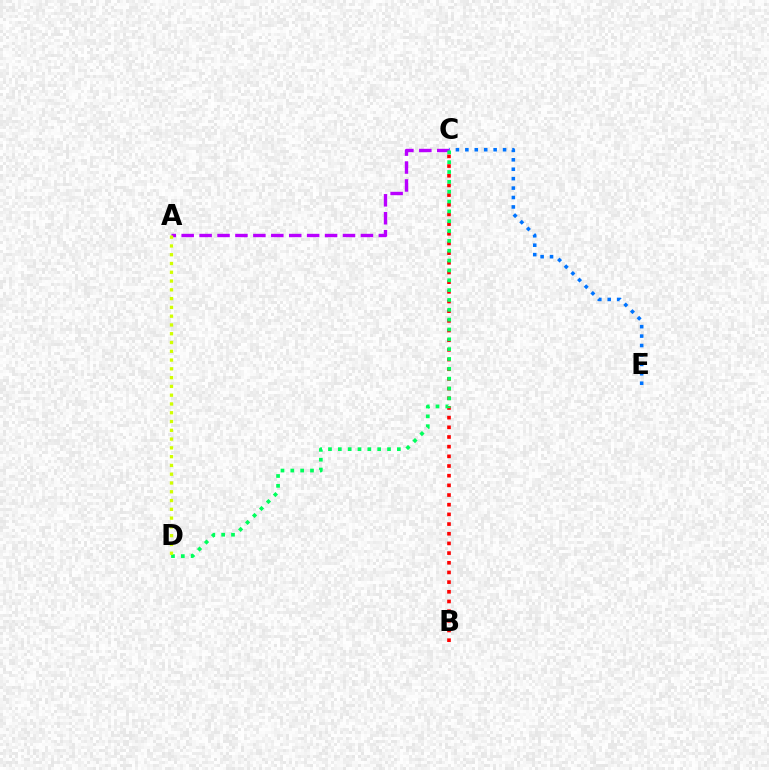{('C', 'E'): [{'color': '#0074ff', 'line_style': 'dotted', 'thickness': 2.56}], ('B', 'C'): [{'color': '#ff0000', 'line_style': 'dotted', 'thickness': 2.63}], ('A', 'C'): [{'color': '#b900ff', 'line_style': 'dashed', 'thickness': 2.44}], ('C', 'D'): [{'color': '#00ff5c', 'line_style': 'dotted', 'thickness': 2.67}], ('A', 'D'): [{'color': '#d1ff00', 'line_style': 'dotted', 'thickness': 2.39}]}